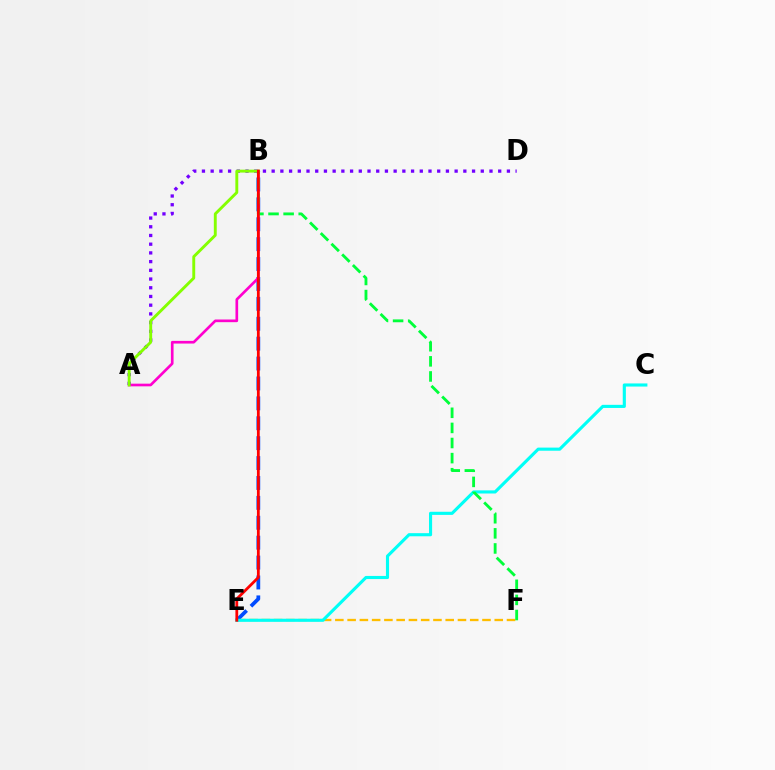{('E', 'F'): [{'color': '#ffbd00', 'line_style': 'dashed', 'thickness': 1.67}], ('B', 'E'): [{'color': '#004bff', 'line_style': 'dashed', 'thickness': 2.7}, {'color': '#ff0000', 'line_style': 'solid', 'thickness': 2.01}], ('C', 'E'): [{'color': '#00fff6', 'line_style': 'solid', 'thickness': 2.25}], ('A', 'B'): [{'color': '#ff00cf', 'line_style': 'solid', 'thickness': 1.93}, {'color': '#84ff00', 'line_style': 'solid', 'thickness': 2.09}], ('B', 'F'): [{'color': '#00ff39', 'line_style': 'dashed', 'thickness': 2.05}], ('A', 'D'): [{'color': '#7200ff', 'line_style': 'dotted', 'thickness': 2.37}]}